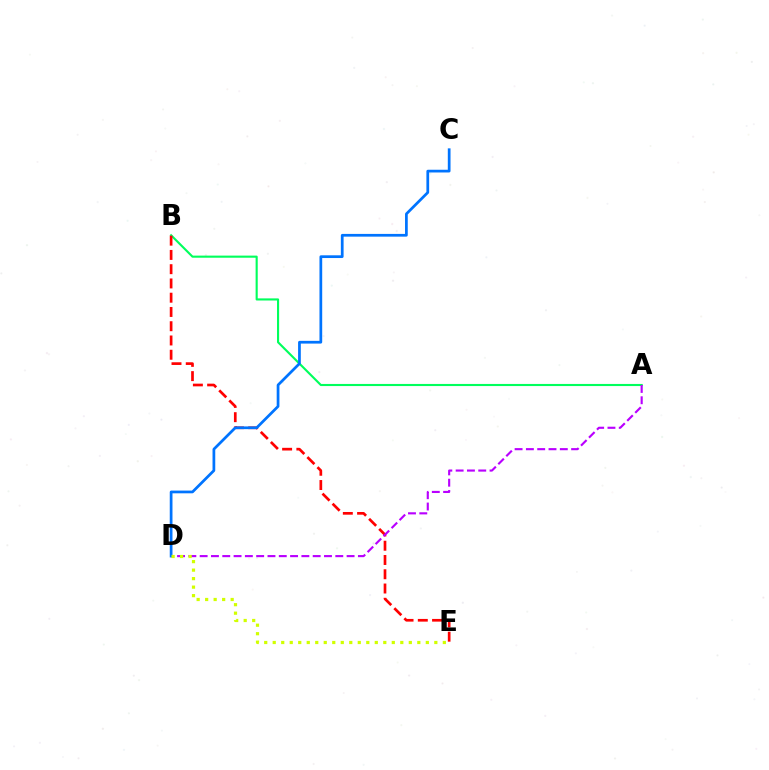{('A', 'B'): [{'color': '#00ff5c', 'line_style': 'solid', 'thickness': 1.53}], ('B', 'E'): [{'color': '#ff0000', 'line_style': 'dashed', 'thickness': 1.94}], ('A', 'D'): [{'color': '#b900ff', 'line_style': 'dashed', 'thickness': 1.54}], ('C', 'D'): [{'color': '#0074ff', 'line_style': 'solid', 'thickness': 1.97}], ('D', 'E'): [{'color': '#d1ff00', 'line_style': 'dotted', 'thickness': 2.31}]}